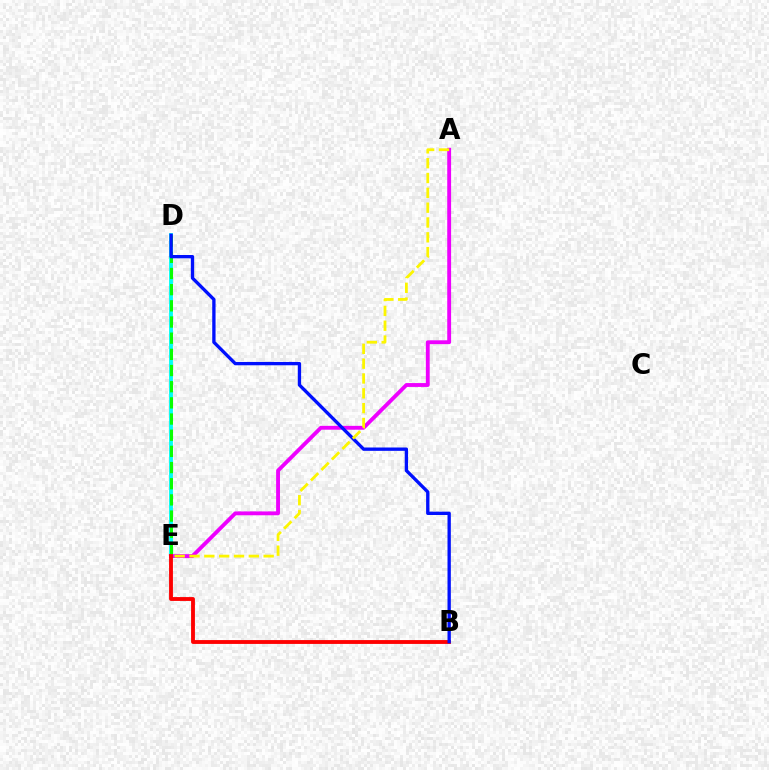{('D', 'E'): [{'color': '#00fff6', 'line_style': 'solid', 'thickness': 2.77}, {'color': '#08ff00', 'line_style': 'dashed', 'thickness': 2.2}], ('A', 'E'): [{'color': '#ee00ff', 'line_style': 'solid', 'thickness': 2.78}, {'color': '#fcf500', 'line_style': 'dashed', 'thickness': 2.01}], ('B', 'E'): [{'color': '#ff0000', 'line_style': 'solid', 'thickness': 2.78}], ('B', 'D'): [{'color': '#0010ff', 'line_style': 'solid', 'thickness': 2.4}]}